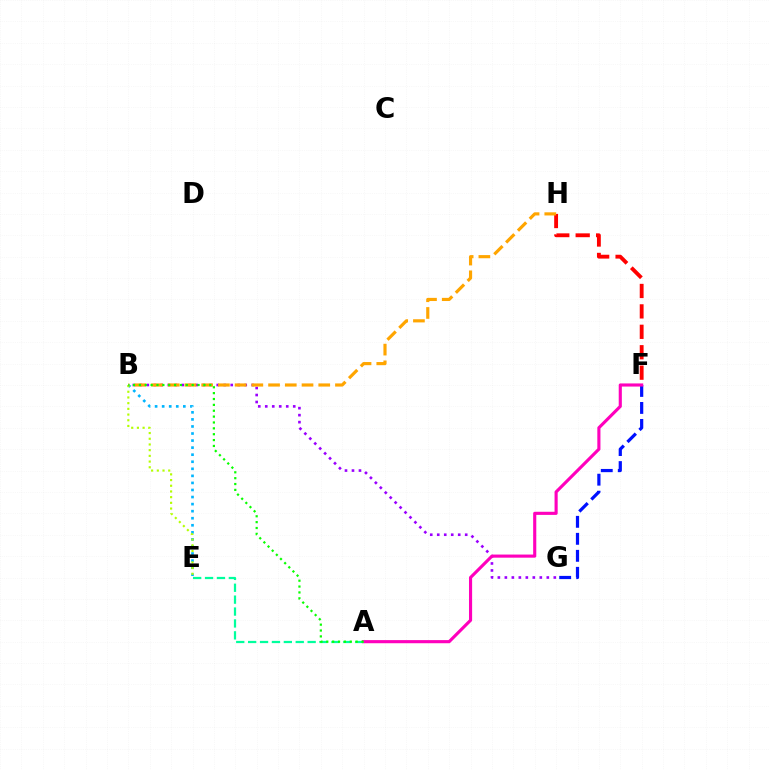{('B', 'G'): [{'color': '#9b00ff', 'line_style': 'dotted', 'thickness': 1.9}], ('F', 'H'): [{'color': '#ff0000', 'line_style': 'dashed', 'thickness': 2.77}], ('F', 'G'): [{'color': '#0010ff', 'line_style': 'dashed', 'thickness': 2.31}], ('B', 'E'): [{'color': '#00b5ff', 'line_style': 'dotted', 'thickness': 1.92}, {'color': '#b3ff00', 'line_style': 'dotted', 'thickness': 1.55}], ('A', 'F'): [{'color': '#ff00bd', 'line_style': 'solid', 'thickness': 2.25}], ('B', 'H'): [{'color': '#ffa500', 'line_style': 'dashed', 'thickness': 2.27}], ('A', 'E'): [{'color': '#00ff9d', 'line_style': 'dashed', 'thickness': 1.62}], ('A', 'B'): [{'color': '#08ff00', 'line_style': 'dotted', 'thickness': 1.59}]}